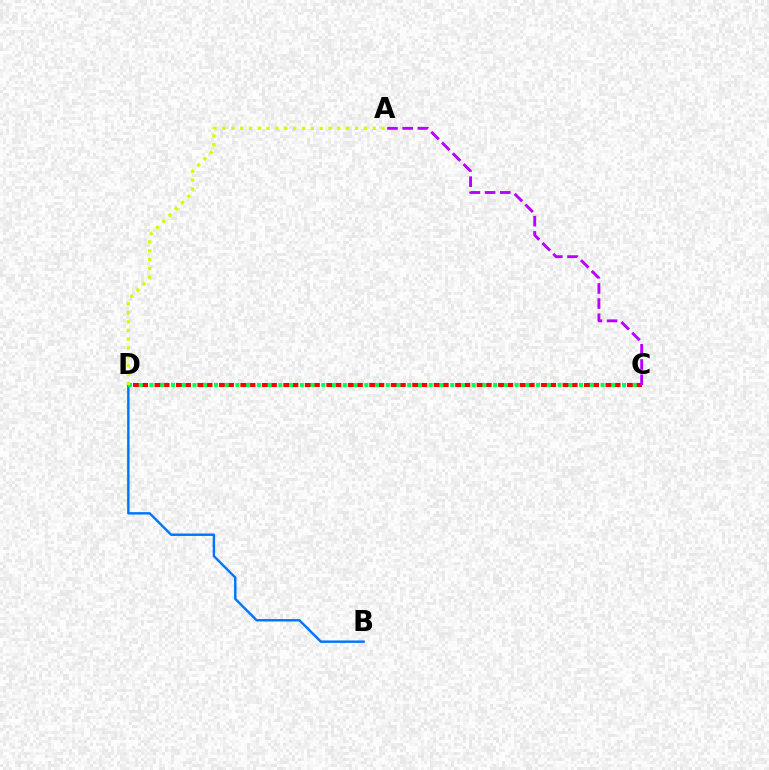{('B', 'D'): [{'color': '#0074ff', 'line_style': 'solid', 'thickness': 1.73}], ('C', 'D'): [{'color': '#ff0000', 'line_style': 'dashed', 'thickness': 2.92}, {'color': '#00ff5c', 'line_style': 'dotted', 'thickness': 2.92}], ('A', 'C'): [{'color': '#b900ff', 'line_style': 'dashed', 'thickness': 2.06}], ('A', 'D'): [{'color': '#d1ff00', 'line_style': 'dotted', 'thickness': 2.4}]}